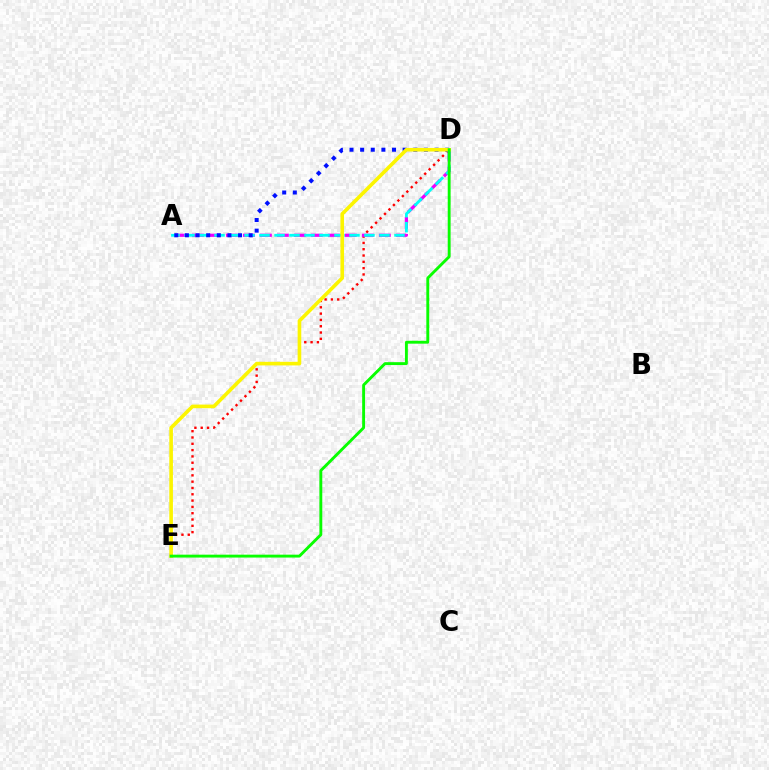{('D', 'E'): [{'color': '#ff0000', 'line_style': 'dotted', 'thickness': 1.71}, {'color': '#fcf500', 'line_style': 'solid', 'thickness': 2.61}, {'color': '#08ff00', 'line_style': 'solid', 'thickness': 2.08}], ('A', 'D'): [{'color': '#ee00ff', 'line_style': 'dashed', 'thickness': 2.31}, {'color': '#00fff6', 'line_style': 'dashed', 'thickness': 2.04}, {'color': '#0010ff', 'line_style': 'dotted', 'thickness': 2.89}]}